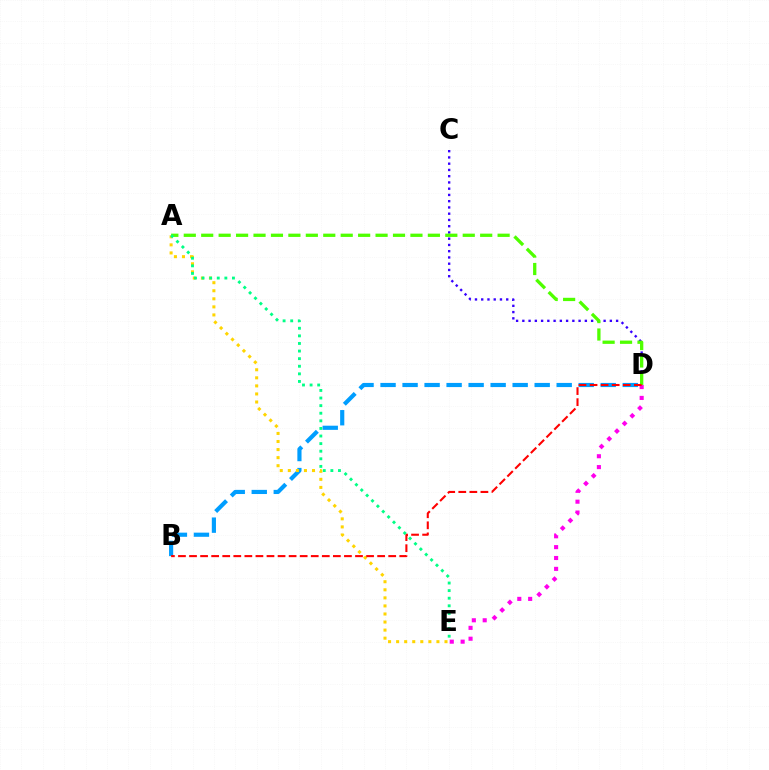{('C', 'D'): [{'color': '#3700ff', 'line_style': 'dotted', 'thickness': 1.7}], ('A', 'D'): [{'color': '#4fff00', 'line_style': 'dashed', 'thickness': 2.37}], ('B', 'D'): [{'color': '#009eff', 'line_style': 'dashed', 'thickness': 2.99}, {'color': '#ff0000', 'line_style': 'dashed', 'thickness': 1.5}], ('A', 'E'): [{'color': '#ffd500', 'line_style': 'dotted', 'thickness': 2.19}, {'color': '#00ff86', 'line_style': 'dotted', 'thickness': 2.06}], ('D', 'E'): [{'color': '#ff00ed', 'line_style': 'dotted', 'thickness': 2.95}]}